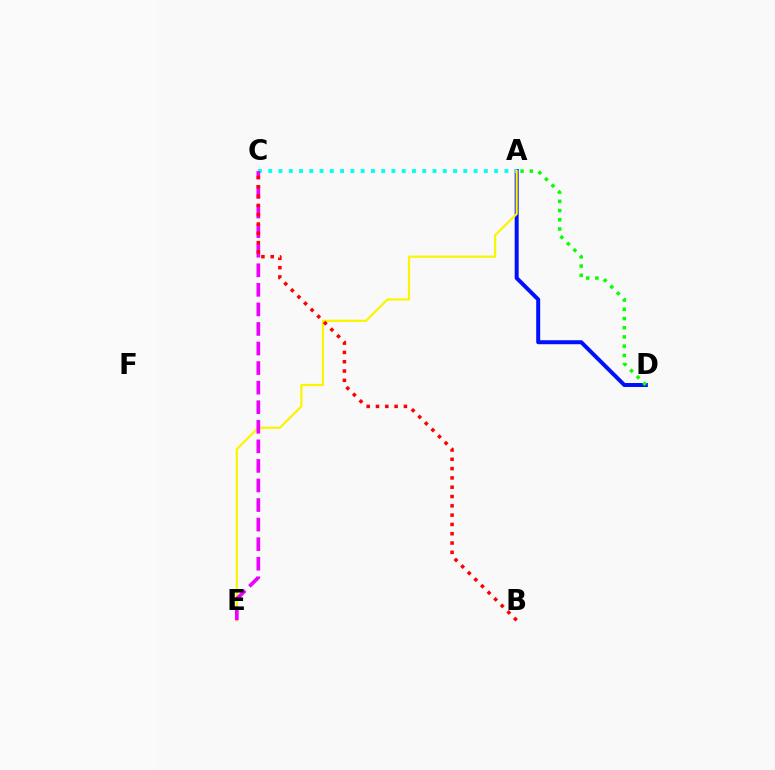{('A', 'D'): [{'color': '#0010ff', 'line_style': 'solid', 'thickness': 2.86}, {'color': '#08ff00', 'line_style': 'dotted', 'thickness': 2.5}], ('A', 'C'): [{'color': '#00fff6', 'line_style': 'dotted', 'thickness': 2.79}], ('A', 'E'): [{'color': '#fcf500', 'line_style': 'solid', 'thickness': 1.59}], ('C', 'E'): [{'color': '#ee00ff', 'line_style': 'dashed', 'thickness': 2.66}], ('B', 'C'): [{'color': '#ff0000', 'line_style': 'dotted', 'thickness': 2.53}]}